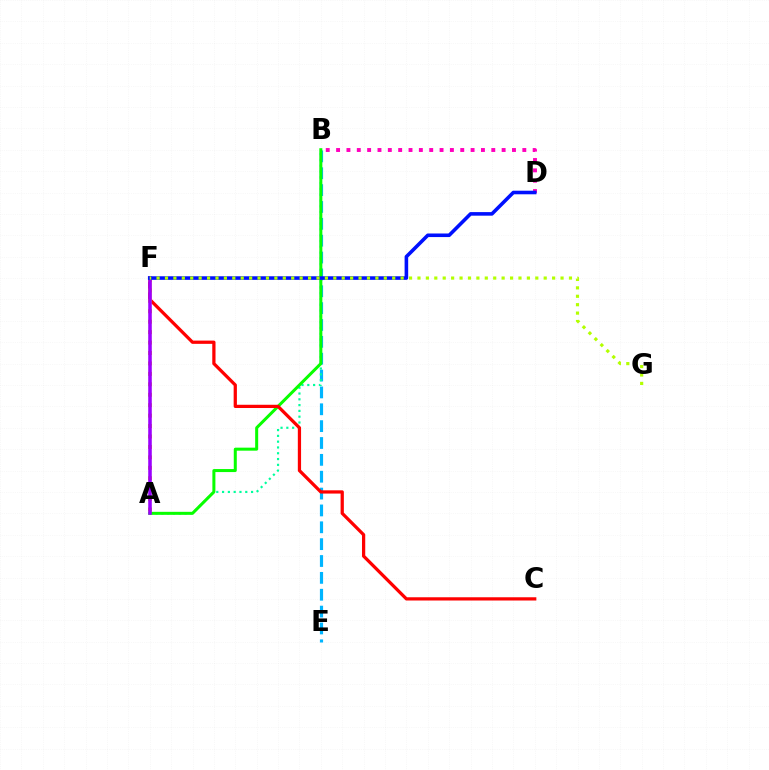{('B', 'E'): [{'color': '#00b5ff', 'line_style': 'dashed', 'thickness': 2.29}], ('A', 'B'): [{'color': '#00ff9d', 'line_style': 'dotted', 'thickness': 1.57}, {'color': '#08ff00', 'line_style': 'solid', 'thickness': 2.17}], ('C', 'F'): [{'color': '#ff0000', 'line_style': 'solid', 'thickness': 2.34}], ('B', 'D'): [{'color': '#ff00bd', 'line_style': 'dotted', 'thickness': 2.81}], ('A', 'F'): [{'color': '#ffa500', 'line_style': 'dotted', 'thickness': 2.84}, {'color': '#9b00ff', 'line_style': 'solid', 'thickness': 2.56}], ('D', 'F'): [{'color': '#0010ff', 'line_style': 'solid', 'thickness': 2.58}], ('F', 'G'): [{'color': '#b3ff00', 'line_style': 'dotted', 'thickness': 2.29}]}